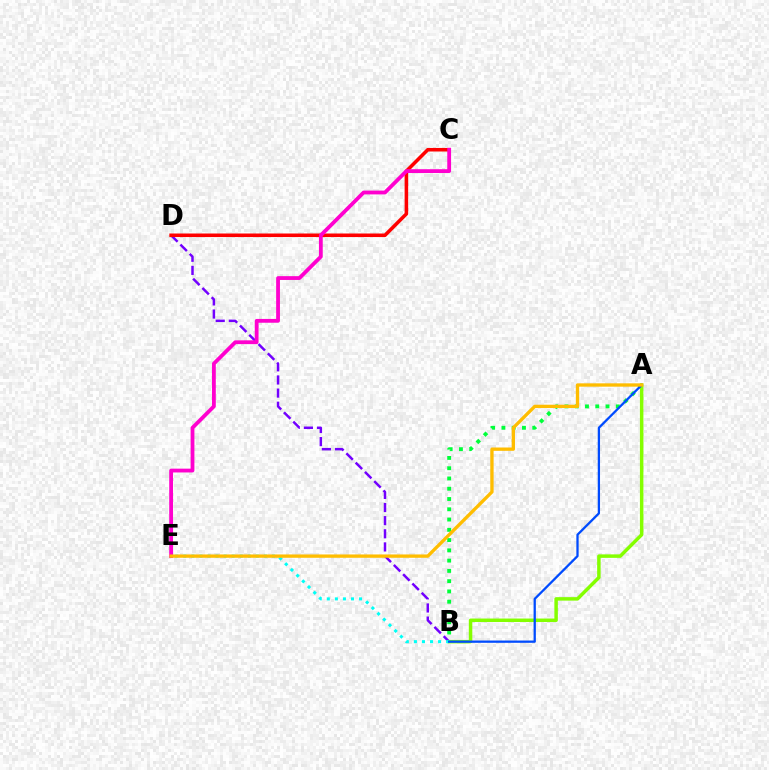{('B', 'D'): [{'color': '#7200ff', 'line_style': 'dashed', 'thickness': 1.78}], ('A', 'B'): [{'color': '#00ff39', 'line_style': 'dotted', 'thickness': 2.79}, {'color': '#84ff00', 'line_style': 'solid', 'thickness': 2.51}, {'color': '#004bff', 'line_style': 'solid', 'thickness': 1.64}], ('C', 'D'): [{'color': '#ff0000', 'line_style': 'solid', 'thickness': 2.56}], ('B', 'E'): [{'color': '#00fff6', 'line_style': 'dotted', 'thickness': 2.19}], ('C', 'E'): [{'color': '#ff00cf', 'line_style': 'solid', 'thickness': 2.74}], ('A', 'E'): [{'color': '#ffbd00', 'line_style': 'solid', 'thickness': 2.4}]}